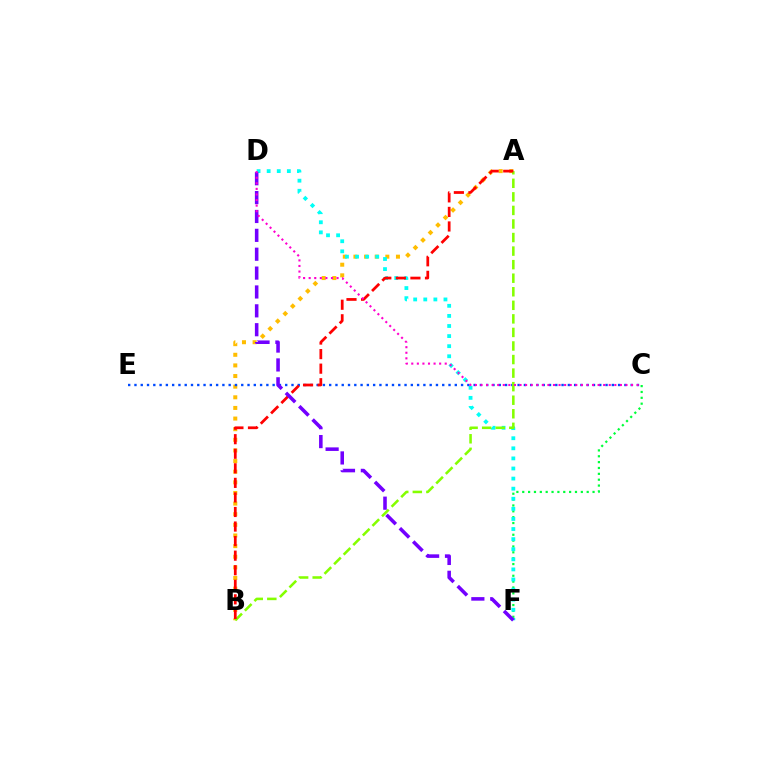{('C', 'F'): [{'color': '#00ff39', 'line_style': 'dotted', 'thickness': 1.59}], ('A', 'B'): [{'color': '#ffbd00', 'line_style': 'dotted', 'thickness': 2.89}, {'color': '#84ff00', 'line_style': 'dashed', 'thickness': 1.84}, {'color': '#ff0000', 'line_style': 'dashed', 'thickness': 1.98}], ('D', 'F'): [{'color': '#00fff6', 'line_style': 'dotted', 'thickness': 2.74}, {'color': '#7200ff', 'line_style': 'dashed', 'thickness': 2.56}], ('C', 'E'): [{'color': '#004bff', 'line_style': 'dotted', 'thickness': 1.71}], ('C', 'D'): [{'color': '#ff00cf', 'line_style': 'dotted', 'thickness': 1.52}]}